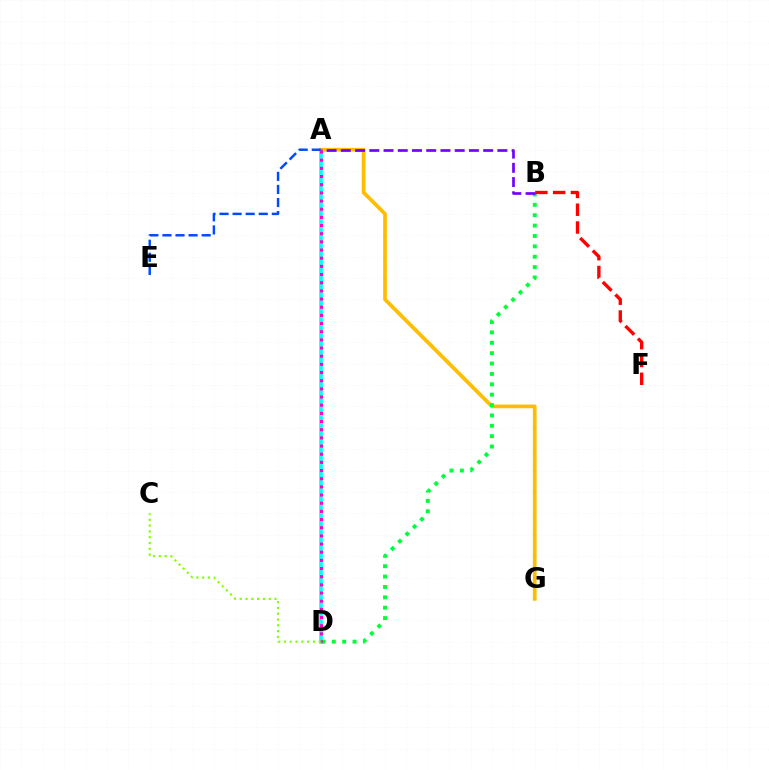{('A', 'D'): [{'color': '#00fff6', 'line_style': 'solid', 'thickness': 2.57}, {'color': '#ff00cf', 'line_style': 'dotted', 'thickness': 2.22}], ('A', 'G'): [{'color': '#ffbd00', 'line_style': 'solid', 'thickness': 2.67}], ('B', 'D'): [{'color': '#00ff39', 'line_style': 'dotted', 'thickness': 2.82}], ('A', 'B'): [{'color': '#7200ff', 'line_style': 'dashed', 'thickness': 1.93}], ('A', 'E'): [{'color': '#004bff', 'line_style': 'dashed', 'thickness': 1.78}], ('C', 'D'): [{'color': '#84ff00', 'line_style': 'dotted', 'thickness': 1.58}], ('B', 'F'): [{'color': '#ff0000', 'line_style': 'dashed', 'thickness': 2.42}]}